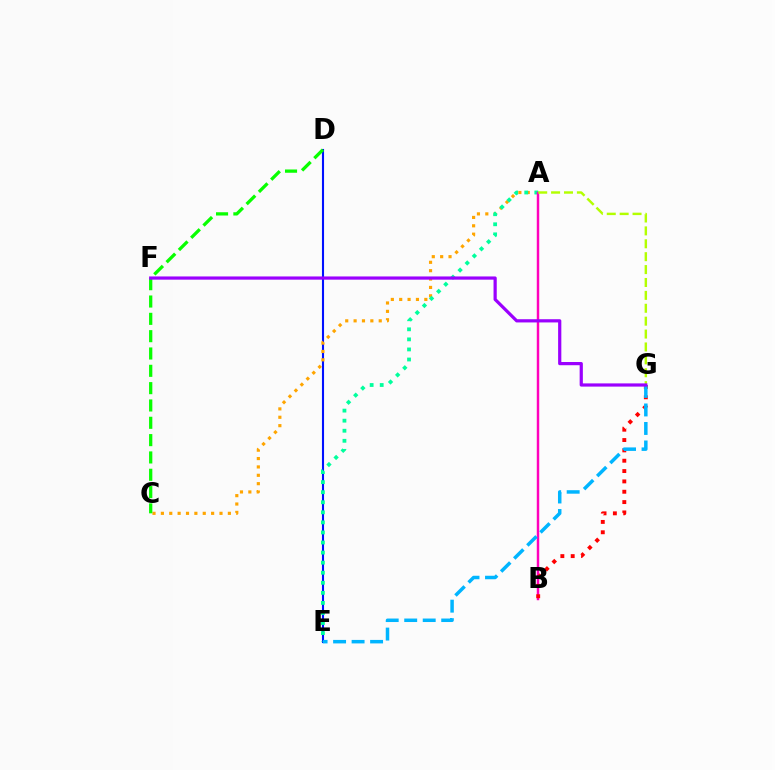{('D', 'E'): [{'color': '#0010ff', 'line_style': 'solid', 'thickness': 1.51}], ('A', 'C'): [{'color': '#ffa500', 'line_style': 'dotted', 'thickness': 2.28}], ('A', 'E'): [{'color': '#00ff9d', 'line_style': 'dotted', 'thickness': 2.73}], ('A', 'B'): [{'color': '#ff00bd', 'line_style': 'solid', 'thickness': 1.76}], ('C', 'D'): [{'color': '#08ff00', 'line_style': 'dashed', 'thickness': 2.35}], ('B', 'G'): [{'color': '#ff0000', 'line_style': 'dotted', 'thickness': 2.81}], ('E', 'G'): [{'color': '#00b5ff', 'line_style': 'dashed', 'thickness': 2.51}], ('A', 'G'): [{'color': '#b3ff00', 'line_style': 'dashed', 'thickness': 1.75}], ('F', 'G'): [{'color': '#9b00ff', 'line_style': 'solid', 'thickness': 2.31}]}